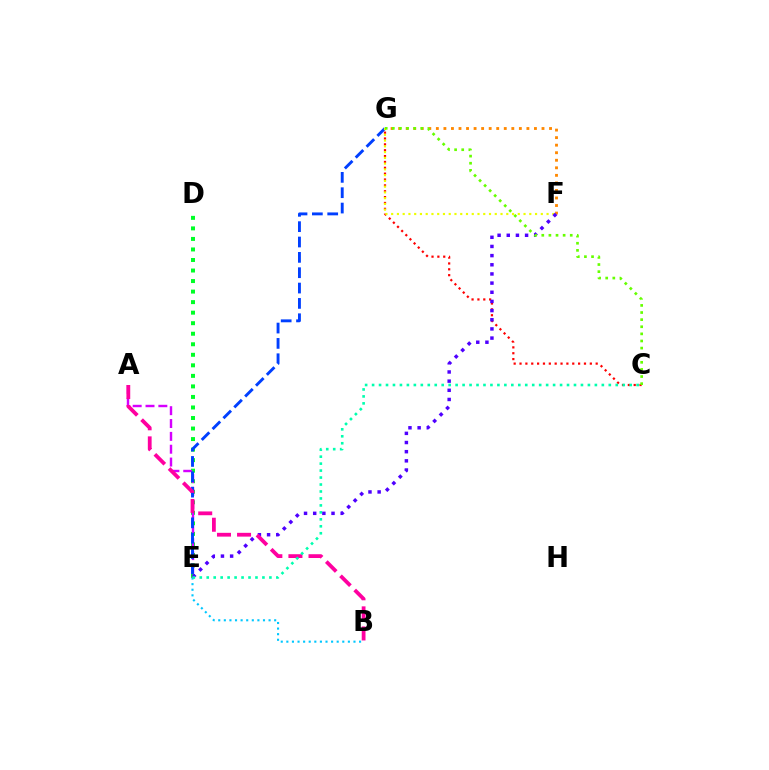{('D', 'E'): [{'color': '#00ff27', 'line_style': 'dotted', 'thickness': 2.86}], ('A', 'E'): [{'color': '#d600ff', 'line_style': 'dashed', 'thickness': 1.74}], ('C', 'G'): [{'color': '#ff0000', 'line_style': 'dotted', 'thickness': 1.59}, {'color': '#66ff00', 'line_style': 'dotted', 'thickness': 1.93}], ('E', 'G'): [{'color': '#003fff', 'line_style': 'dashed', 'thickness': 2.08}], ('F', 'G'): [{'color': '#eeff00', 'line_style': 'dotted', 'thickness': 1.56}, {'color': '#ff8800', 'line_style': 'dotted', 'thickness': 2.05}], ('E', 'F'): [{'color': '#4f00ff', 'line_style': 'dotted', 'thickness': 2.49}], ('B', 'E'): [{'color': '#00c7ff', 'line_style': 'dotted', 'thickness': 1.52}], ('A', 'B'): [{'color': '#ff00a0', 'line_style': 'dashed', 'thickness': 2.73}], ('C', 'E'): [{'color': '#00ffaf', 'line_style': 'dotted', 'thickness': 1.89}]}